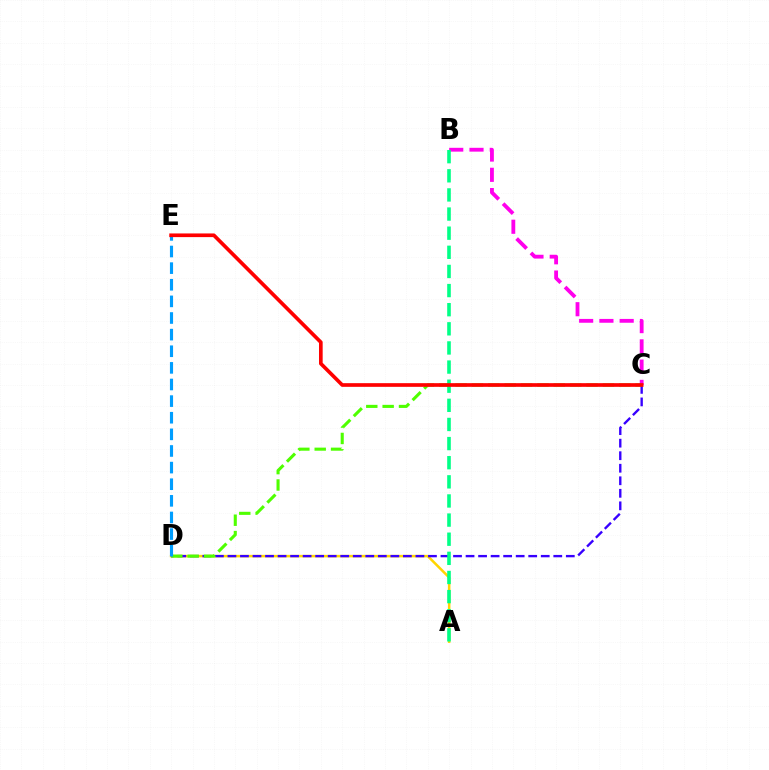{('A', 'D'): [{'color': '#ffd500', 'line_style': 'solid', 'thickness': 1.82}], ('B', 'C'): [{'color': '#ff00ed', 'line_style': 'dashed', 'thickness': 2.75}], ('C', 'D'): [{'color': '#3700ff', 'line_style': 'dashed', 'thickness': 1.7}, {'color': '#4fff00', 'line_style': 'dashed', 'thickness': 2.22}], ('A', 'B'): [{'color': '#00ff86', 'line_style': 'dashed', 'thickness': 2.6}], ('D', 'E'): [{'color': '#009eff', 'line_style': 'dashed', 'thickness': 2.26}], ('C', 'E'): [{'color': '#ff0000', 'line_style': 'solid', 'thickness': 2.64}]}